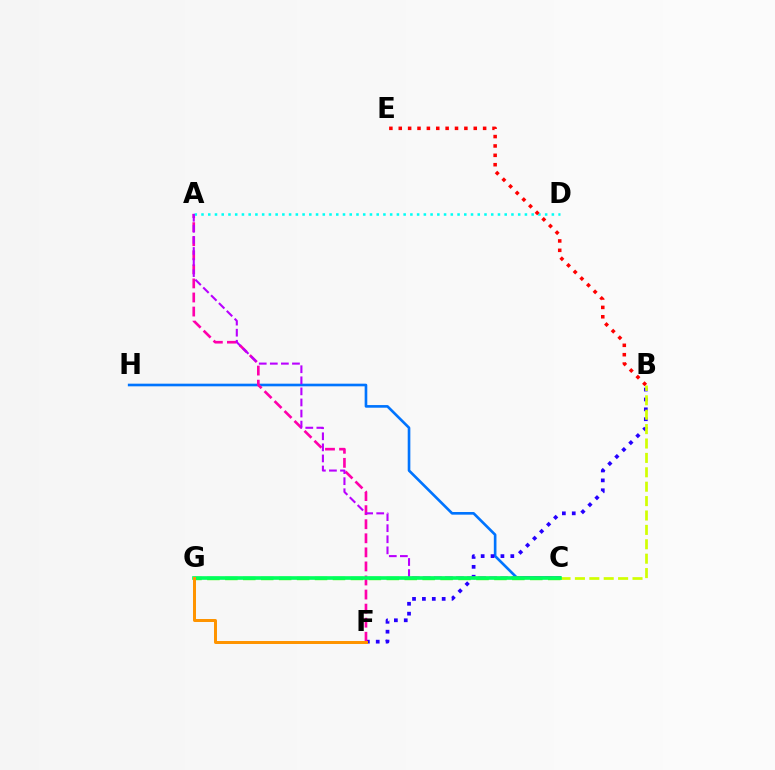{('C', 'H'): [{'color': '#0074ff', 'line_style': 'solid', 'thickness': 1.9}], ('C', 'G'): [{'color': '#3dff00', 'line_style': 'dashed', 'thickness': 2.44}, {'color': '#00ff5c', 'line_style': 'solid', 'thickness': 2.62}], ('B', 'F'): [{'color': '#2500ff', 'line_style': 'dotted', 'thickness': 2.69}], ('A', 'F'): [{'color': '#ff00ac', 'line_style': 'dashed', 'thickness': 1.91}], ('A', 'D'): [{'color': '#00fff6', 'line_style': 'dotted', 'thickness': 1.83}], ('A', 'C'): [{'color': '#b900ff', 'line_style': 'dashed', 'thickness': 1.5}], ('B', 'C'): [{'color': '#d1ff00', 'line_style': 'dashed', 'thickness': 1.96}], ('F', 'G'): [{'color': '#ff9400', 'line_style': 'solid', 'thickness': 2.15}], ('B', 'E'): [{'color': '#ff0000', 'line_style': 'dotted', 'thickness': 2.55}]}